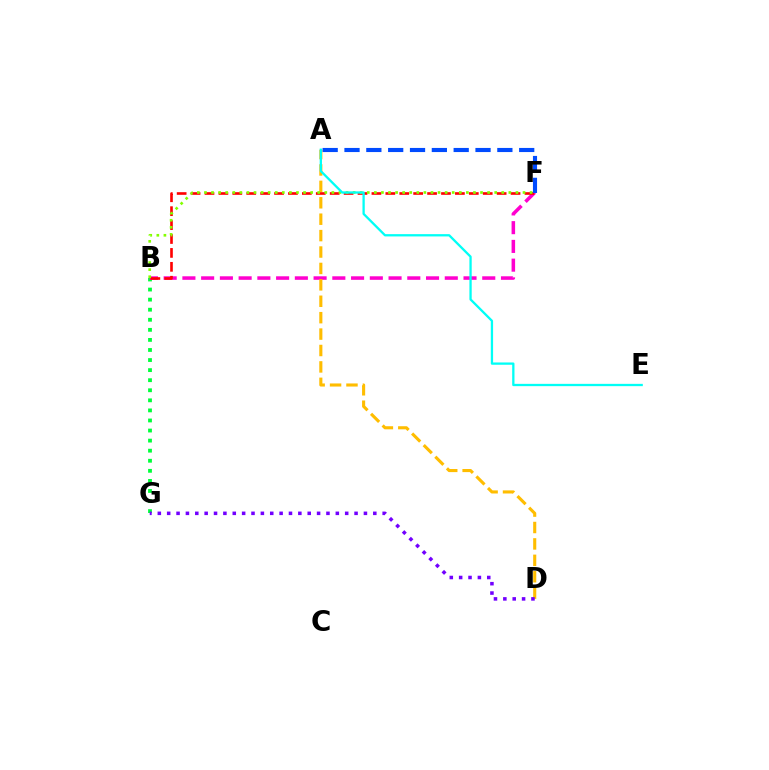{('B', 'G'): [{'color': '#00ff39', 'line_style': 'dotted', 'thickness': 2.74}], ('B', 'F'): [{'color': '#ff00cf', 'line_style': 'dashed', 'thickness': 2.55}, {'color': '#ff0000', 'line_style': 'dashed', 'thickness': 1.89}, {'color': '#84ff00', 'line_style': 'dotted', 'thickness': 1.92}], ('A', 'D'): [{'color': '#ffbd00', 'line_style': 'dashed', 'thickness': 2.23}], ('D', 'G'): [{'color': '#7200ff', 'line_style': 'dotted', 'thickness': 2.55}], ('A', 'E'): [{'color': '#00fff6', 'line_style': 'solid', 'thickness': 1.65}], ('A', 'F'): [{'color': '#004bff', 'line_style': 'dashed', 'thickness': 2.97}]}